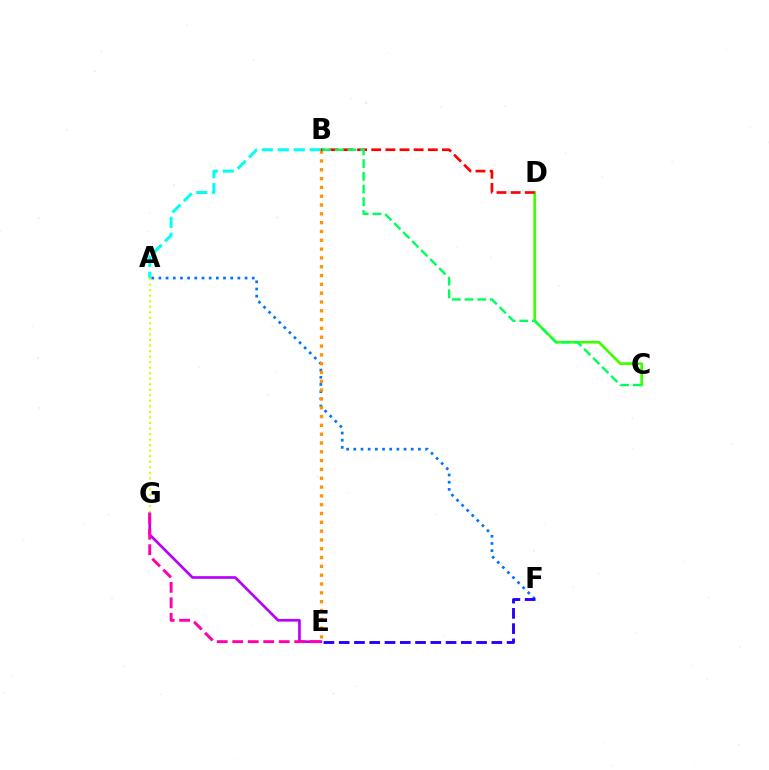{('C', 'D'): [{'color': '#3dff00', 'line_style': 'solid', 'thickness': 1.93}], ('A', 'F'): [{'color': '#0074ff', 'line_style': 'dotted', 'thickness': 1.95}], ('B', 'E'): [{'color': '#ff9400', 'line_style': 'dotted', 'thickness': 2.39}], ('A', 'B'): [{'color': '#00fff6', 'line_style': 'dashed', 'thickness': 2.17}], ('E', 'F'): [{'color': '#2500ff', 'line_style': 'dashed', 'thickness': 2.07}], ('E', 'G'): [{'color': '#b900ff', 'line_style': 'solid', 'thickness': 1.93}, {'color': '#ff00ac', 'line_style': 'dashed', 'thickness': 2.1}], ('B', 'D'): [{'color': '#ff0000', 'line_style': 'dashed', 'thickness': 1.92}], ('B', 'C'): [{'color': '#00ff5c', 'line_style': 'dashed', 'thickness': 1.73}], ('A', 'G'): [{'color': '#d1ff00', 'line_style': 'dotted', 'thickness': 1.5}]}